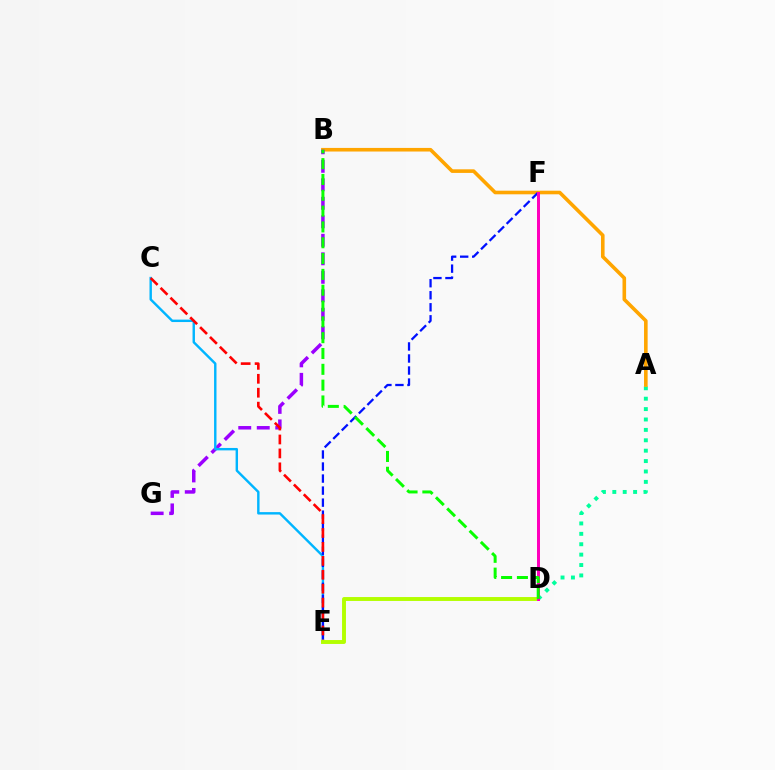{('A', 'D'): [{'color': '#00ff9d', 'line_style': 'dotted', 'thickness': 2.82}], ('A', 'B'): [{'color': '#ffa500', 'line_style': 'solid', 'thickness': 2.59}], ('B', 'G'): [{'color': '#9b00ff', 'line_style': 'dashed', 'thickness': 2.51}], ('C', 'E'): [{'color': '#00b5ff', 'line_style': 'solid', 'thickness': 1.74}, {'color': '#ff0000', 'line_style': 'dashed', 'thickness': 1.89}], ('E', 'F'): [{'color': '#0010ff', 'line_style': 'dashed', 'thickness': 1.63}], ('D', 'E'): [{'color': '#b3ff00', 'line_style': 'solid', 'thickness': 2.81}], ('D', 'F'): [{'color': '#ff00bd', 'line_style': 'solid', 'thickness': 2.16}], ('B', 'D'): [{'color': '#08ff00', 'line_style': 'dashed', 'thickness': 2.15}]}